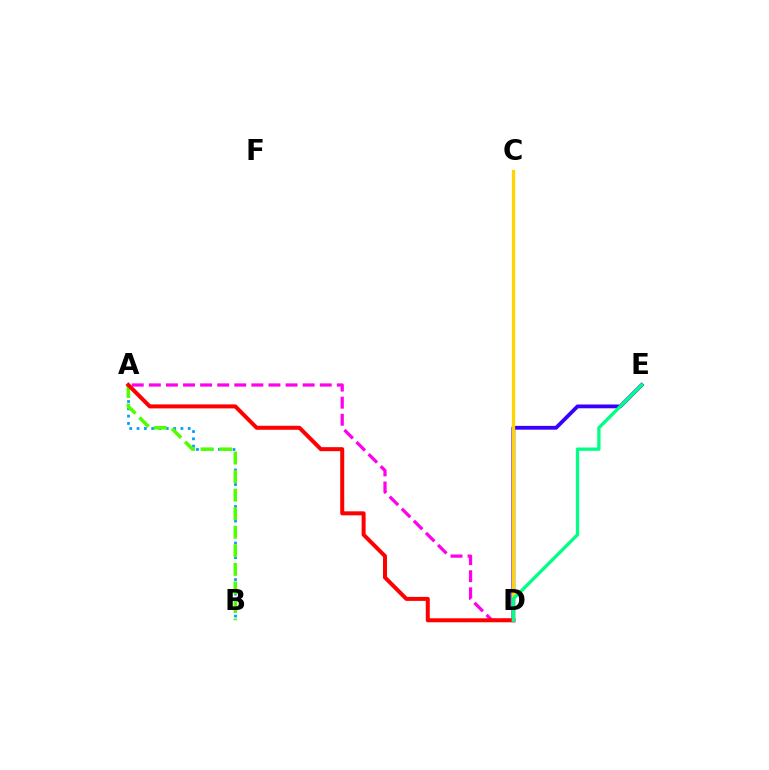{('D', 'E'): [{'color': '#3700ff', 'line_style': 'solid', 'thickness': 2.73}, {'color': '#00ff86', 'line_style': 'solid', 'thickness': 2.38}], ('A', 'B'): [{'color': '#009eff', 'line_style': 'dotted', 'thickness': 1.99}, {'color': '#4fff00', 'line_style': 'dashed', 'thickness': 2.52}], ('C', 'D'): [{'color': '#ffd500', 'line_style': 'solid', 'thickness': 2.37}], ('A', 'D'): [{'color': '#ff00ed', 'line_style': 'dashed', 'thickness': 2.32}, {'color': '#ff0000', 'line_style': 'solid', 'thickness': 2.88}]}